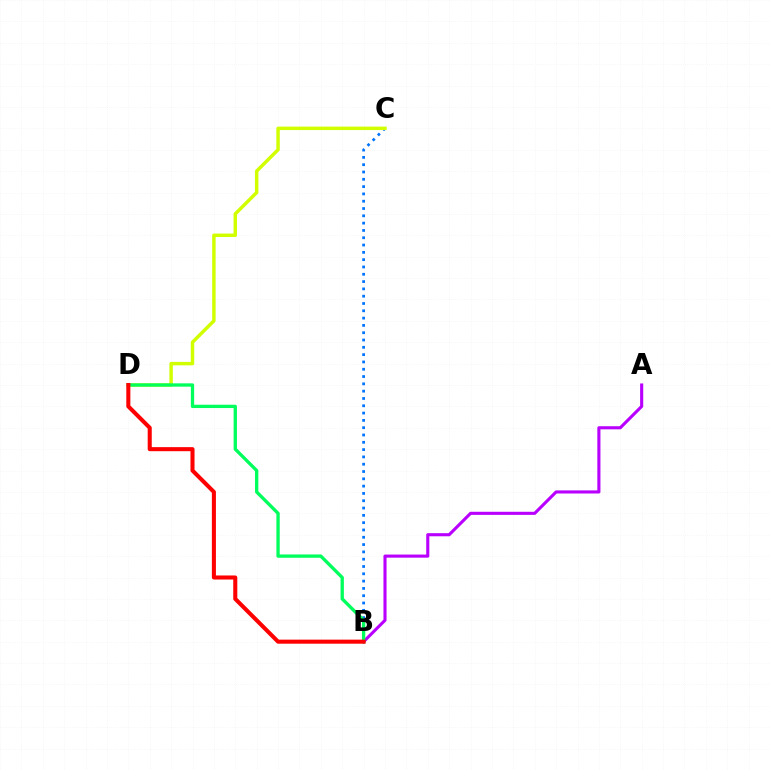{('B', 'C'): [{'color': '#0074ff', 'line_style': 'dotted', 'thickness': 1.98}], ('A', 'B'): [{'color': '#b900ff', 'line_style': 'solid', 'thickness': 2.23}], ('C', 'D'): [{'color': '#d1ff00', 'line_style': 'solid', 'thickness': 2.48}], ('B', 'D'): [{'color': '#00ff5c', 'line_style': 'solid', 'thickness': 2.39}, {'color': '#ff0000', 'line_style': 'solid', 'thickness': 2.92}]}